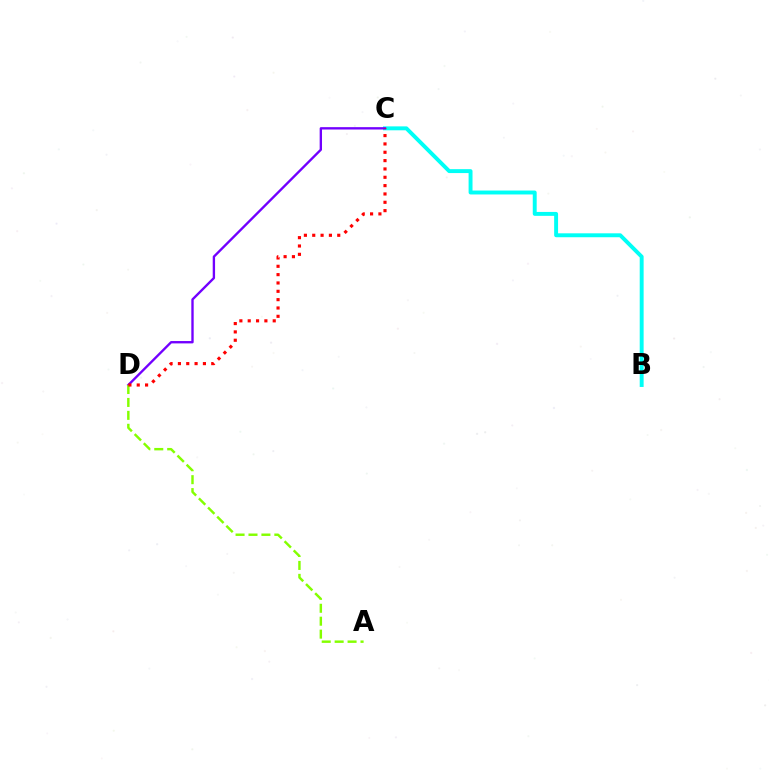{('B', 'C'): [{'color': '#00fff6', 'line_style': 'solid', 'thickness': 2.82}], ('C', 'D'): [{'color': '#7200ff', 'line_style': 'solid', 'thickness': 1.7}, {'color': '#ff0000', 'line_style': 'dotted', 'thickness': 2.27}], ('A', 'D'): [{'color': '#84ff00', 'line_style': 'dashed', 'thickness': 1.76}]}